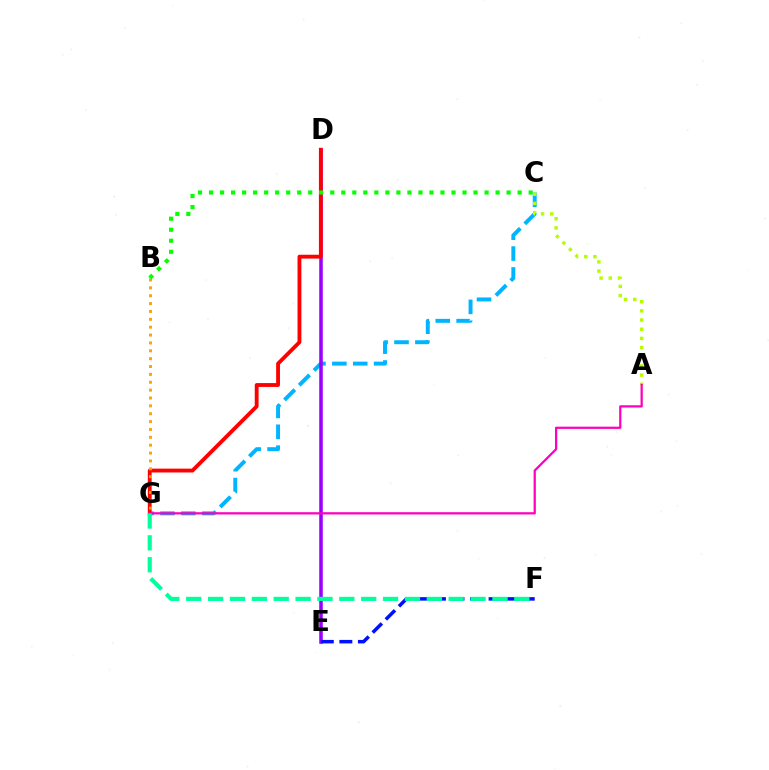{('C', 'G'): [{'color': '#00b5ff', 'line_style': 'dashed', 'thickness': 2.84}], ('D', 'E'): [{'color': '#9b00ff', 'line_style': 'solid', 'thickness': 2.55}], ('E', 'F'): [{'color': '#0010ff', 'line_style': 'dashed', 'thickness': 2.52}], ('D', 'G'): [{'color': '#ff0000', 'line_style': 'solid', 'thickness': 2.76}], ('A', 'C'): [{'color': '#b3ff00', 'line_style': 'dotted', 'thickness': 2.49}], ('B', 'G'): [{'color': '#ffa500', 'line_style': 'dotted', 'thickness': 2.14}], ('A', 'G'): [{'color': '#ff00bd', 'line_style': 'solid', 'thickness': 1.62}], ('F', 'G'): [{'color': '#00ff9d', 'line_style': 'dashed', 'thickness': 2.97}], ('B', 'C'): [{'color': '#08ff00', 'line_style': 'dotted', 'thickness': 2.99}]}